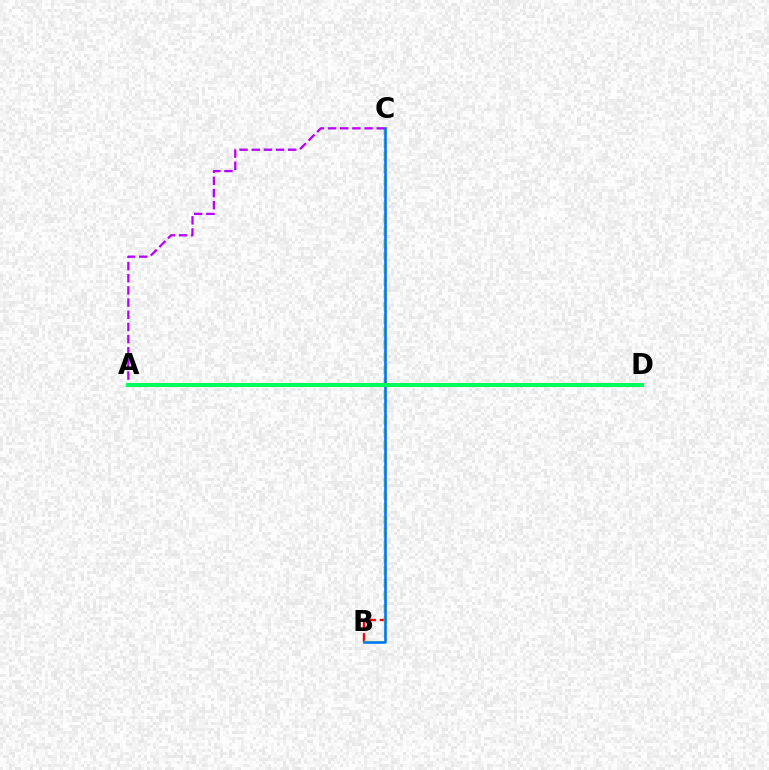{('B', 'C'): [{'color': '#ff0000', 'line_style': 'dashed', 'thickness': 1.71}, {'color': '#d1ff00', 'line_style': 'dashed', 'thickness': 1.71}, {'color': '#0074ff', 'line_style': 'solid', 'thickness': 1.86}], ('A', 'C'): [{'color': '#b900ff', 'line_style': 'dashed', 'thickness': 1.65}], ('A', 'D'): [{'color': '#00ff5c', 'line_style': 'solid', 'thickness': 2.88}]}